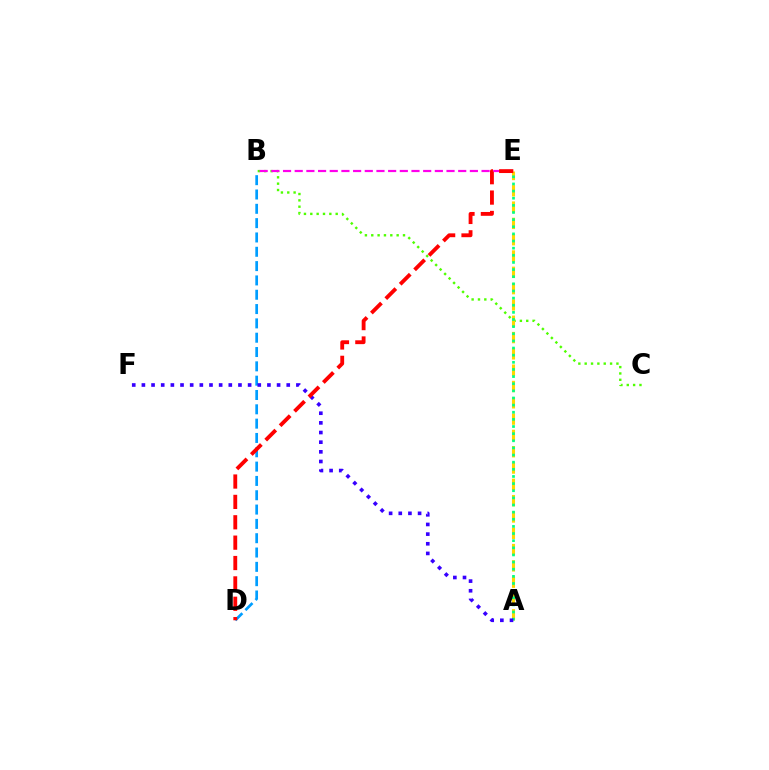{('B', 'C'): [{'color': '#4fff00', 'line_style': 'dotted', 'thickness': 1.72}], ('A', 'E'): [{'color': '#ffd500', 'line_style': 'dashed', 'thickness': 2.22}, {'color': '#00ff86', 'line_style': 'dotted', 'thickness': 1.94}], ('B', 'D'): [{'color': '#009eff', 'line_style': 'dashed', 'thickness': 1.95}], ('B', 'E'): [{'color': '#ff00ed', 'line_style': 'dashed', 'thickness': 1.59}], ('A', 'F'): [{'color': '#3700ff', 'line_style': 'dotted', 'thickness': 2.62}], ('D', 'E'): [{'color': '#ff0000', 'line_style': 'dashed', 'thickness': 2.77}]}